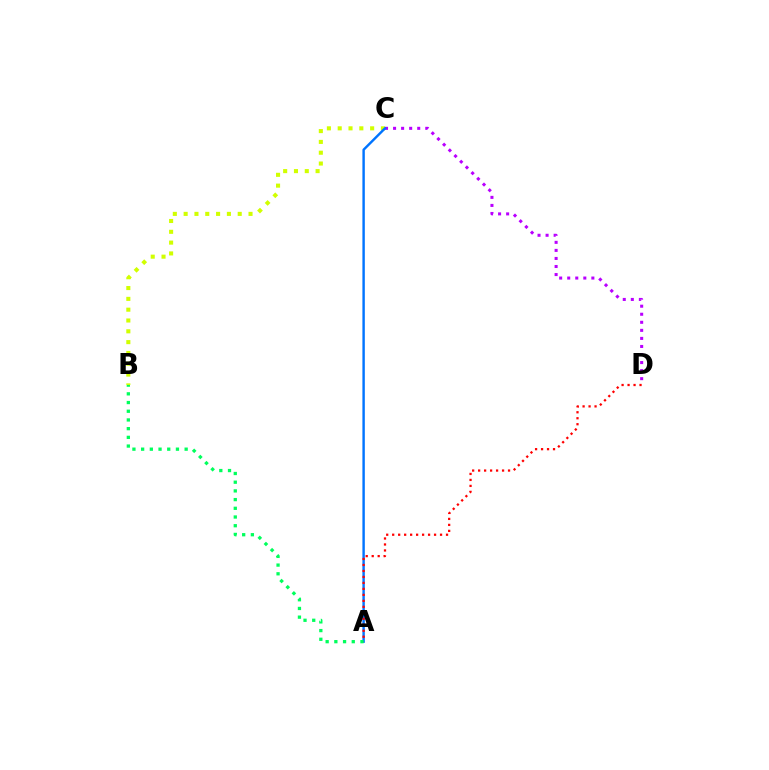{('B', 'C'): [{'color': '#d1ff00', 'line_style': 'dotted', 'thickness': 2.94}], ('C', 'D'): [{'color': '#b900ff', 'line_style': 'dotted', 'thickness': 2.19}], ('A', 'C'): [{'color': '#0074ff', 'line_style': 'solid', 'thickness': 1.74}], ('A', 'B'): [{'color': '#00ff5c', 'line_style': 'dotted', 'thickness': 2.36}], ('A', 'D'): [{'color': '#ff0000', 'line_style': 'dotted', 'thickness': 1.63}]}